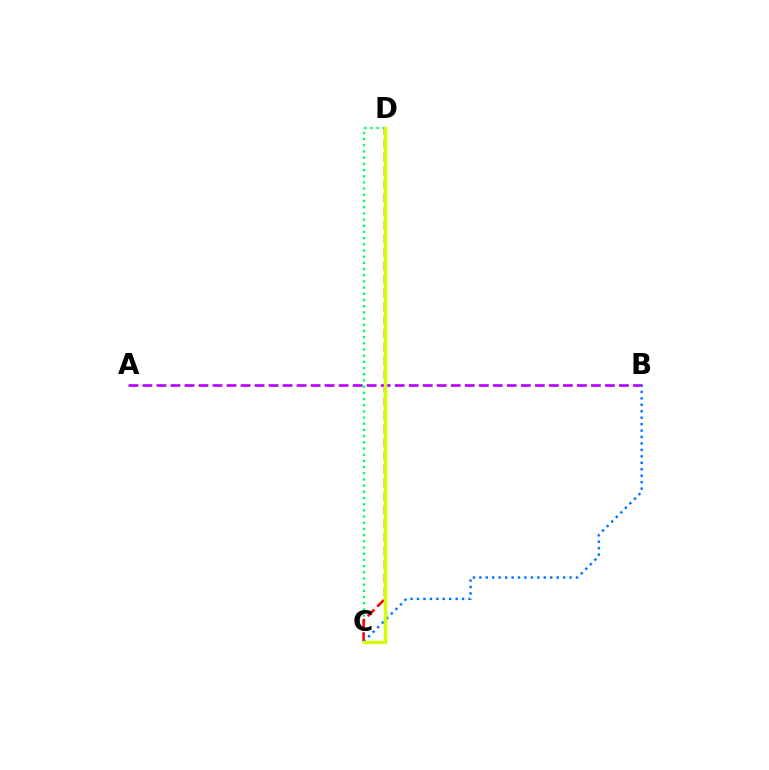{('C', 'D'): [{'color': '#00ff5c', 'line_style': 'dotted', 'thickness': 1.68}, {'color': '#ff0000', 'line_style': 'dashed', 'thickness': 1.84}, {'color': '#d1ff00', 'line_style': 'solid', 'thickness': 2.44}], ('A', 'B'): [{'color': '#b900ff', 'line_style': 'dashed', 'thickness': 1.9}], ('B', 'C'): [{'color': '#0074ff', 'line_style': 'dotted', 'thickness': 1.75}]}